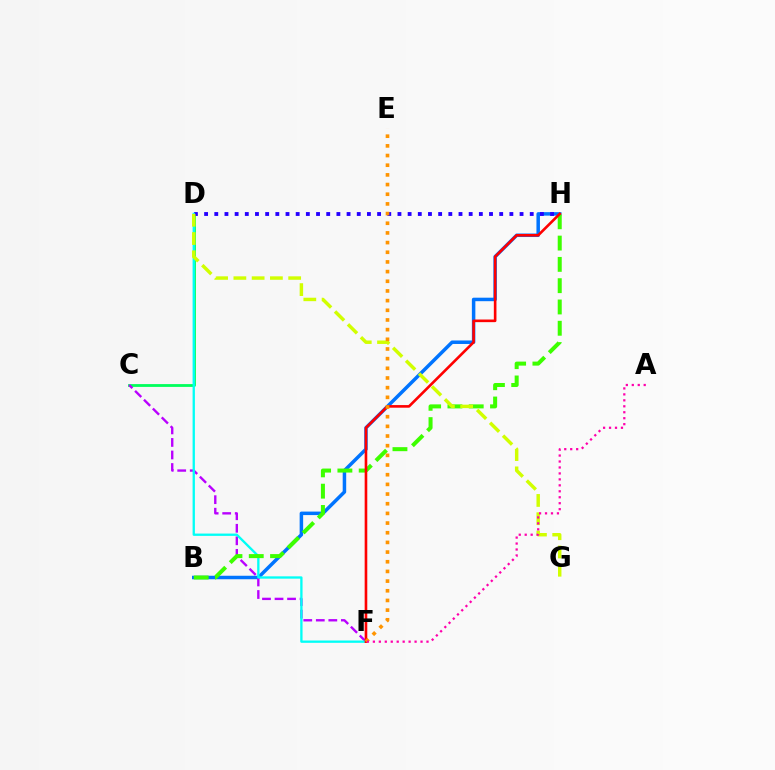{('C', 'D'): [{'color': '#00ff5c', 'line_style': 'solid', 'thickness': 2.02}], ('B', 'H'): [{'color': '#0074ff', 'line_style': 'solid', 'thickness': 2.52}, {'color': '#3dff00', 'line_style': 'dashed', 'thickness': 2.89}], ('D', 'H'): [{'color': '#2500ff', 'line_style': 'dotted', 'thickness': 2.76}], ('C', 'F'): [{'color': '#b900ff', 'line_style': 'dashed', 'thickness': 1.7}], ('D', 'F'): [{'color': '#00fff6', 'line_style': 'solid', 'thickness': 1.67}], ('D', 'G'): [{'color': '#d1ff00', 'line_style': 'dashed', 'thickness': 2.48}], ('F', 'H'): [{'color': '#ff0000', 'line_style': 'solid', 'thickness': 1.89}], ('E', 'F'): [{'color': '#ff9400', 'line_style': 'dotted', 'thickness': 2.63}], ('A', 'F'): [{'color': '#ff00ac', 'line_style': 'dotted', 'thickness': 1.62}]}